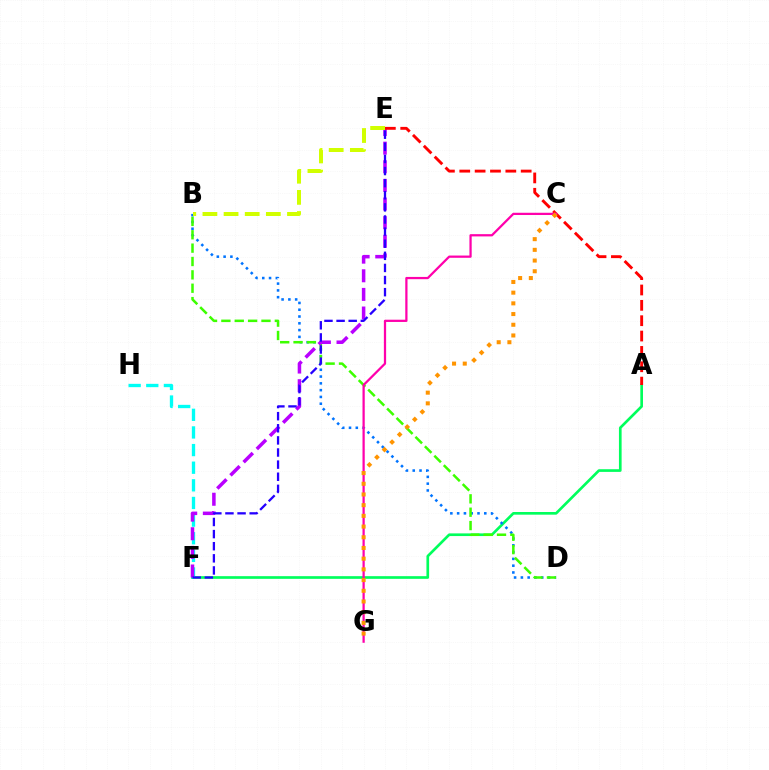{('A', 'F'): [{'color': '#00ff5c', 'line_style': 'solid', 'thickness': 1.92}], ('F', 'H'): [{'color': '#00fff6', 'line_style': 'dashed', 'thickness': 2.4}], ('B', 'D'): [{'color': '#0074ff', 'line_style': 'dotted', 'thickness': 1.84}, {'color': '#3dff00', 'line_style': 'dashed', 'thickness': 1.82}], ('E', 'F'): [{'color': '#b900ff', 'line_style': 'dashed', 'thickness': 2.53}, {'color': '#2500ff', 'line_style': 'dashed', 'thickness': 1.65}], ('A', 'E'): [{'color': '#ff0000', 'line_style': 'dashed', 'thickness': 2.09}], ('C', 'G'): [{'color': '#ff00ac', 'line_style': 'solid', 'thickness': 1.62}, {'color': '#ff9400', 'line_style': 'dotted', 'thickness': 2.91}], ('B', 'E'): [{'color': '#d1ff00', 'line_style': 'dashed', 'thickness': 2.87}]}